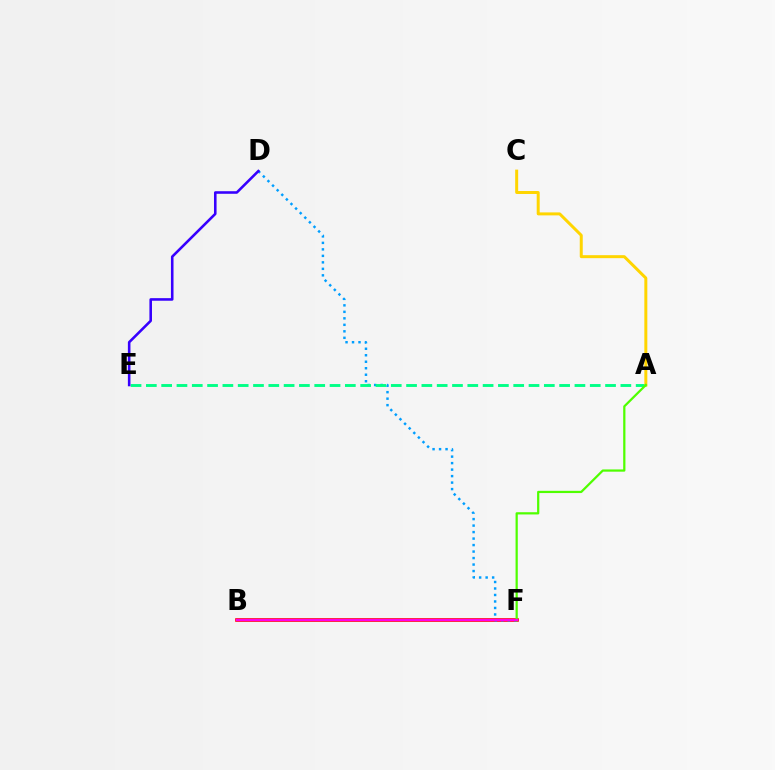{('B', 'F'): [{'color': '#ff0000', 'line_style': 'solid', 'thickness': 2.61}, {'color': '#ff00ed', 'line_style': 'solid', 'thickness': 1.66}], ('D', 'F'): [{'color': '#009eff', 'line_style': 'dotted', 'thickness': 1.76}], ('A', 'E'): [{'color': '#00ff86', 'line_style': 'dashed', 'thickness': 2.08}], ('A', 'C'): [{'color': '#ffd500', 'line_style': 'solid', 'thickness': 2.15}], ('A', 'F'): [{'color': '#4fff00', 'line_style': 'solid', 'thickness': 1.61}], ('D', 'E'): [{'color': '#3700ff', 'line_style': 'solid', 'thickness': 1.86}]}